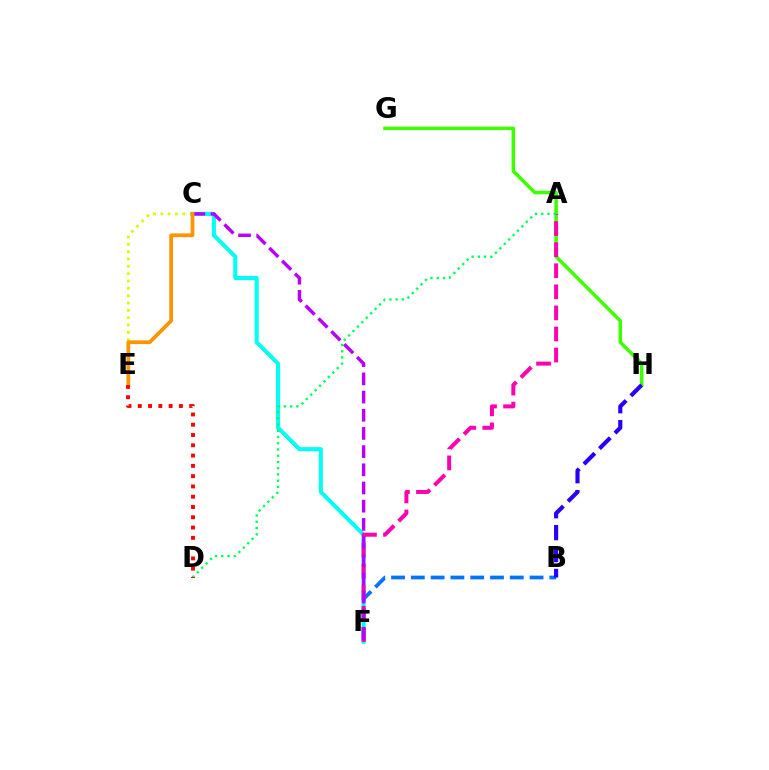{('C', 'E'): [{'color': '#d1ff00', 'line_style': 'dotted', 'thickness': 1.99}, {'color': '#ff9400', 'line_style': 'solid', 'thickness': 2.7}], ('C', 'F'): [{'color': '#00fff6', 'line_style': 'solid', 'thickness': 2.93}, {'color': '#b900ff', 'line_style': 'dashed', 'thickness': 2.47}], ('B', 'F'): [{'color': '#0074ff', 'line_style': 'dashed', 'thickness': 2.69}], ('G', 'H'): [{'color': '#3dff00', 'line_style': 'solid', 'thickness': 2.55}], ('A', 'F'): [{'color': '#ff00ac', 'line_style': 'dashed', 'thickness': 2.86}], ('A', 'D'): [{'color': '#00ff5c', 'line_style': 'dotted', 'thickness': 1.7}], ('B', 'H'): [{'color': '#2500ff', 'line_style': 'dashed', 'thickness': 2.98}], ('D', 'E'): [{'color': '#ff0000', 'line_style': 'dotted', 'thickness': 2.79}]}